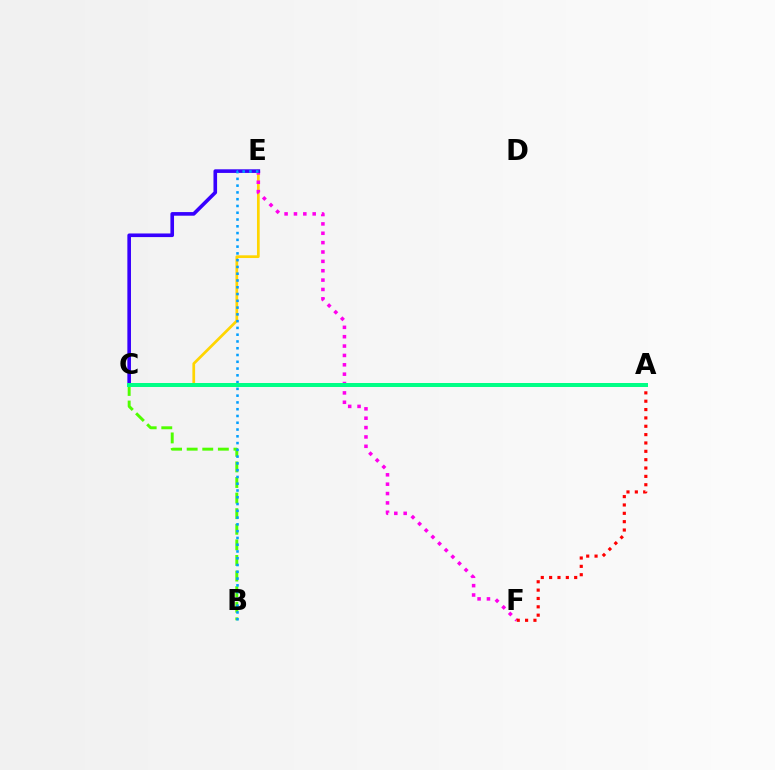{('B', 'C'): [{'color': '#4fff00', 'line_style': 'dashed', 'thickness': 2.12}], ('C', 'E'): [{'color': '#ffd500', 'line_style': 'solid', 'thickness': 1.96}, {'color': '#3700ff', 'line_style': 'solid', 'thickness': 2.61}], ('E', 'F'): [{'color': '#ff00ed', 'line_style': 'dotted', 'thickness': 2.54}], ('B', 'E'): [{'color': '#009eff', 'line_style': 'dotted', 'thickness': 1.84}], ('A', 'F'): [{'color': '#ff0000', 'line_style': 'dotted', 'thickness': 2.27}], ('A', 'C'): [{'color': '#00ff86', 'line_style': 'solid', 'thickness': 2.88}]}